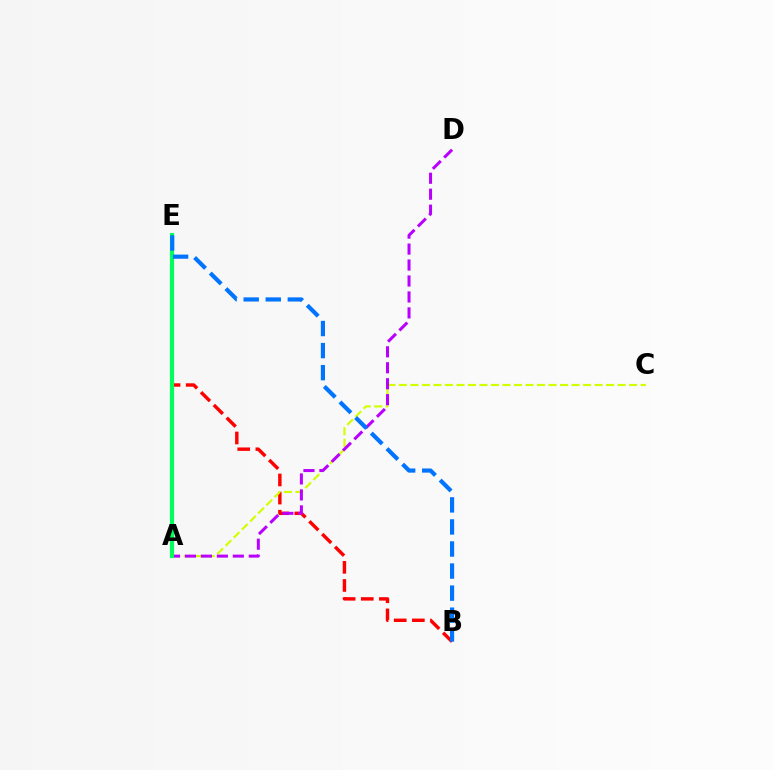{('B', 'E'): [{'color': '#ff0000', 'line_style': 'dashed', 'thickness': 2.46}, {'color': '#0074ff', 'line_style': 'dashed', 'thickness': 3.0}], ('A', 'C'): [{'color': '#d1ff00', 'line_style': 'dashed', 'thickness': 1.56}], ('A', 'D'): [{'color': '#b900ff', 'line_style': 'dashed', 'thickness': 2.17}], ('A', 'E'): [{'color': '#00ff5c', 'line_style': 'solid', 'thickness': 2.99}]}